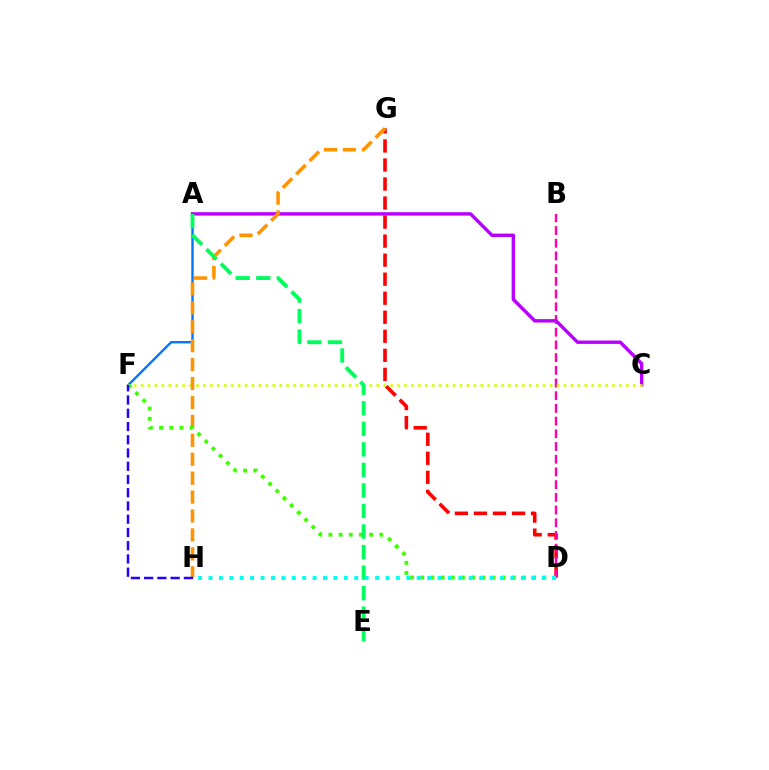{('D', 'G'): [{'color': '#ff0000', 'line_style': 'dashed', 'thickness': 2.59}], ('A', 'F'): [{'color': '#0074ff', 'line_style': 'solid', 'thickness': 1.7}], ('B', 'D'): [{'color': '#ff00ac', 'line_style': 'dashed', 'thickness': 1.73}], ('A', 'C'): [{'color': '#b900ff', 'line_style': 'solid', 'thickness': 2.45}], ('C', 'F'): [{'color': '#d1ff00', 'line_style': 'dotted', 'thickness': 1.88}], ('G', 'H'): [{'color': '#ff9400', 'line_style': 'dashed', 'thickness': 2.57}], ('D', 'F'): [{'color': '#3dff00', 'line_style': 'dotted', 'thickness': 2.76}], ('A', 'E'): [{'color': '#00ff5c', 'line_style': 'dashed', 'thickness': 2.79}], ('D', 'H'): [{'color': '#00fff6', 'line_style': 'dotted', 'thickness': 2.83}], ('F', 'H'): [{'color': '#2500ff', 'line_style': 'dashed', 'thickness': 1.8}]}